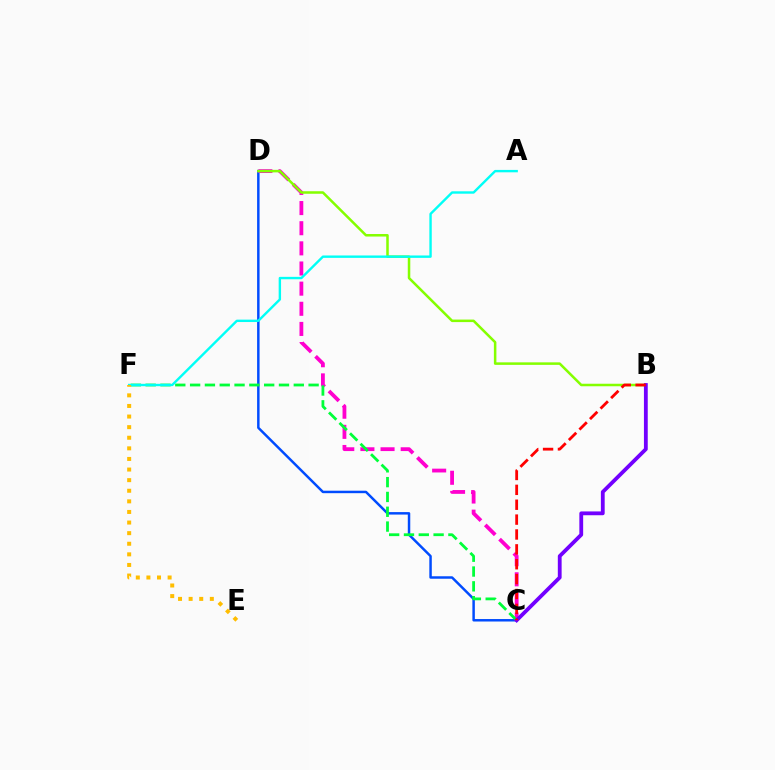{('C', 'D'): [{'color': '#004bff', 'line_style': 'solid', 'thickness': 1.78}, {'color': '#ff00cf', 'line_style': 'dashed', 'thickness': 2.74}], ('B', 'D'): [{'color': '#84ff00', 'line_style': 'solid', 'thickness': 1.81}], ('C', 'F'): [{'color': '#00ff39', 'line_style': 'dashed', 'thickness': 2.01}], ('A', 'F'): [{'color': '#00fff6', 'line_style': 'solid', 'thickness': 1.72}], ('B', 'C'): [{'color': '#7200ff', 'line_style': 'solid', 'thickness': 2.74}, {'color': '#ff0000', 'line_style': 'dashed', 'thickness': 2.02}], ('E', 'F'): [{'color': '#ffbd00', 'line_style': 'dotted', 'thickness': 2.88}]}